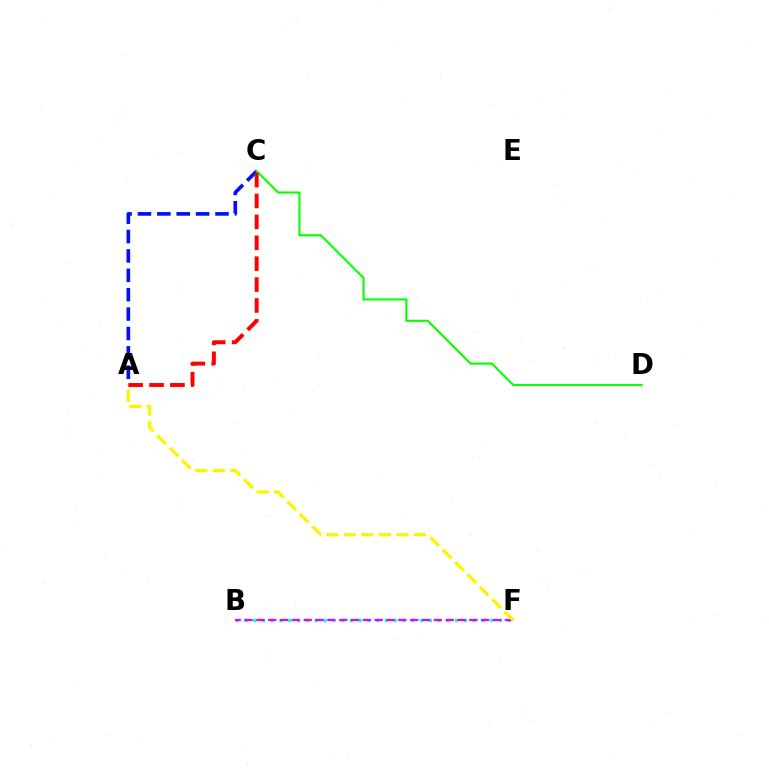{('A', 'C'): [{'color': '#0010ff', 'line_style': 'dashed', 'thickness': 2.63}, {'color': '#ff0000', 'line_style': 'dashed', 'thickness': 2.84}], ('C', 'D'): [{'color': '#08ff00', 'line_style': 'solid', 'thickness': 1.52}], ('B', 'F'): [{'color': '#00fff6', 'line_style': 'dotted', 'thickness': 2.39}, {'color': '#ee00ff', 'line_style': 'dashed', 'thickness': 1.61}], ('A', 'F'): [{'color': '#fcf500', 'line_style': 'dashed', 'thickness': 2.38}]}